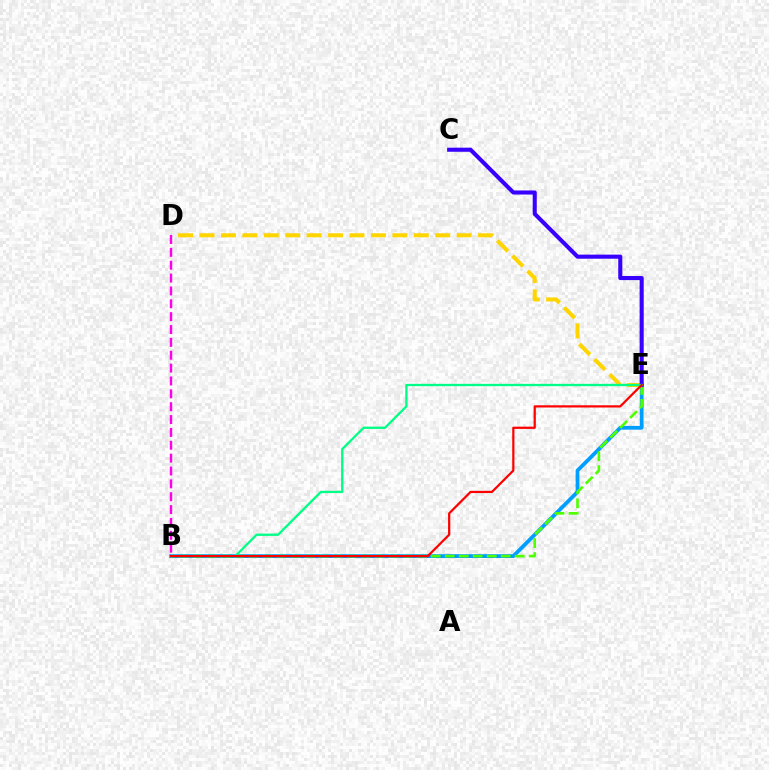{('D', 'E'): [{'color': '#ffd500', 'line_style': 'dashed', 'thickness': 2.91}], ('B', 'E'): [{'color': '#009eff', 'line_style': 'solid', 'thickness': 2.72}, {'color': '#4fff00', 'line_style': 'dashed', 'thickness': 1.9}, {'color': '#00ff86', 'line_style': 'solid', 'thickness': 1.66}, {'color': '#ff0000', 'line_style': 'solid', 'thickness': 1.6}], ('C', 'E'): [{'color': '#3700ff', 'line_style': 'solid', 'thickness': 2.94}], ('B', 'D'): [{'color': '#ff00ed', 'line_style': 'dashed', 'thickness': 1.75}]}